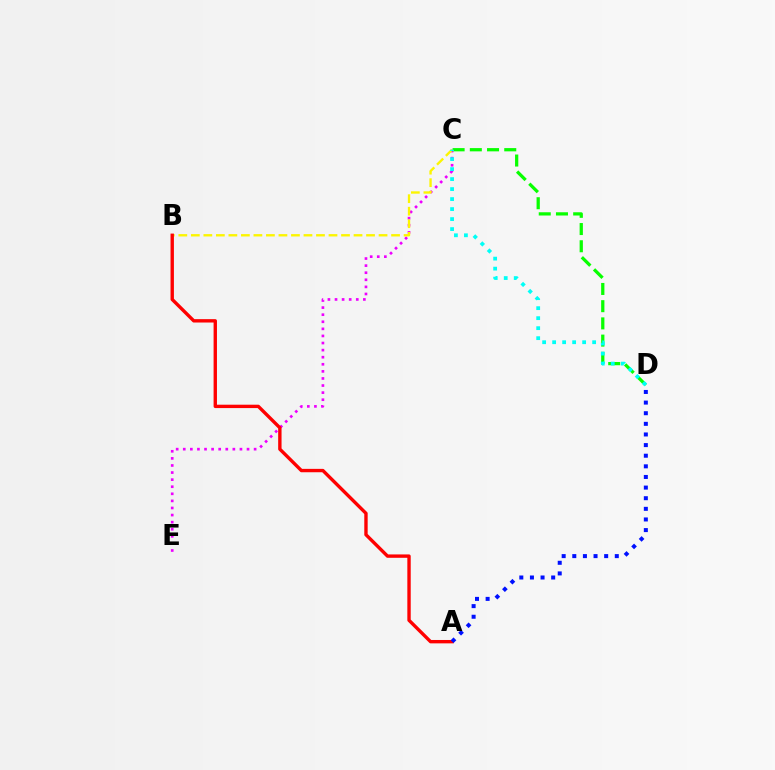{('C', 'E'): [{'color': '#ee00ff', 'line_style': 'dotted', 'thickness': 1.93}], ('B', 'C'): [{'color': '#fcf500', 'line_style': 'dashed', 'thickness': 1.7}], ('C', 'D'): [{'color': '#08ff00', 'line_style': 'dashed', 'thickness': 2.34}, {'color': '#00fff6', 'line_style': 'dotted', 'thickness': 2.72}], ('A', 'B'): [{'color': '#ff0000', 'line_style': 'solid', 'thickness': 2.43}], ('A', 'D'): [{'color': '#0010ff', 'line_style': 'dotted', 'thickness': 2.89}]}